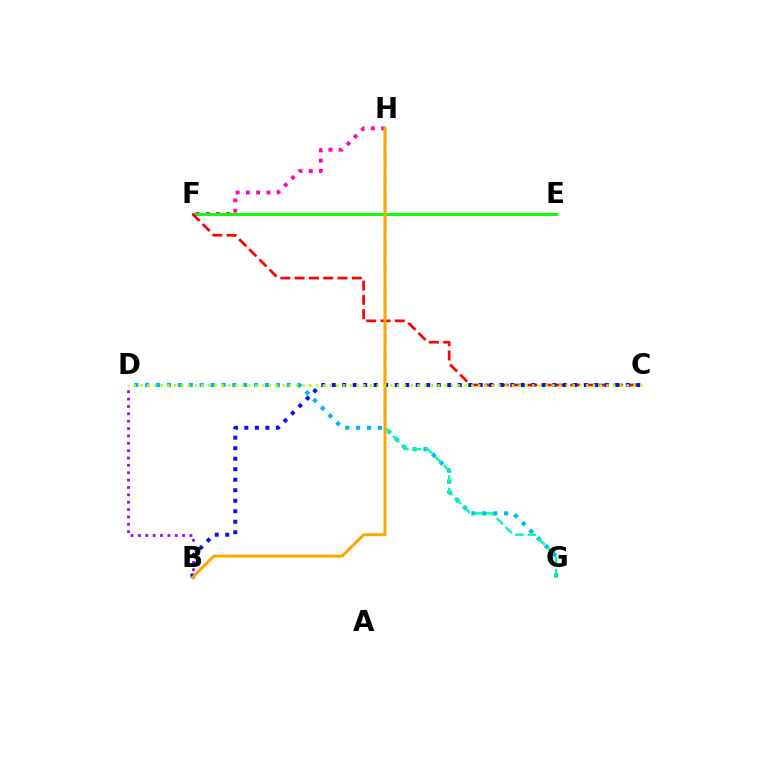{('F', 'H'): [{'color': '#ff00bd', 'line_style': 'dotted', 'thickness': 2.79}], ('E', 'F'): [{'color': '#08ff00', 'line_style': 'solid', 'thickness': 2.11}], ('D', 'G'): [{'color': '#00b5ff', 'line_style': 'dotted', 'thickness': 2.96}], ('B', 'D'): [{'color': '#9b00ff', 'line_style': 'dotted', 'thickness': 2.0}], ('C', 'F'): [{'color': '#ff0000', 'line_style': 'dashed', 'thickness': 1.94}], ('B', 'C'): [{'color': '#0010ff', 'line_style': 'dotted', 'thickness': 2.85}], ('G', 'H'): [{'color': '#00ff9d', 'line_style': 'dashed', 'thickness': 1.7}], ('B', 'H'): [{'color': '#ffa500', 'line_style': 'solid', 'thickness': 2.16}], ('C', 'D'): [{'color': '#b3ff00', 'line_style': 'dotted', 'thickness': 1.83}]}